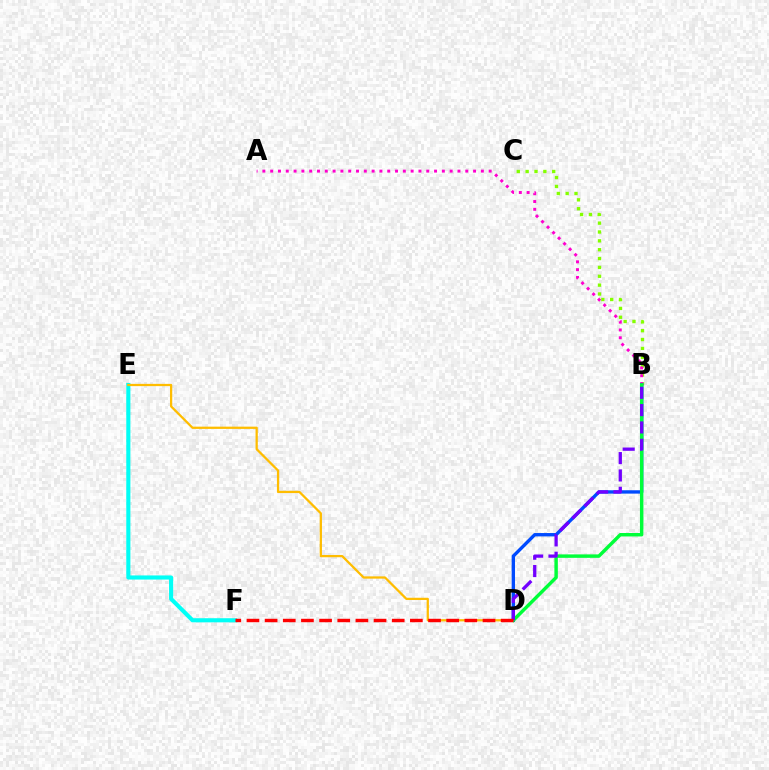{('E', 'F'): [{'color': '#00fff6', 'line_style': 'solid', 'thickness': 2.96}], ('B', 'C'): [{'color': '#84ff00', 'line_style': 'dotted', 'thickness': 2.41}], ('A', 'B'): [{'color': '#ff00cf', 'line_style': 'dotted', 'thickness': 2.12}], ('D', 'E'): [{'color': '#ffbd00', 'line_style': 'solid', 'thickness': 1.63}], ('B', 'D'): [{'color': '#004bff', 'line_style': 'solid', 'thickness': 2.42}, {'color': '#00ff39', 'line_style': 'solid', 'thickness': 2.48}, {'color': '#7200ff', 'line_style': 'dashed', 'thickness': 2.36}], ('D', 'F'): [{'color': '#ff0000', 'line_style': 'dashed', 'thickness': 2.47}]}